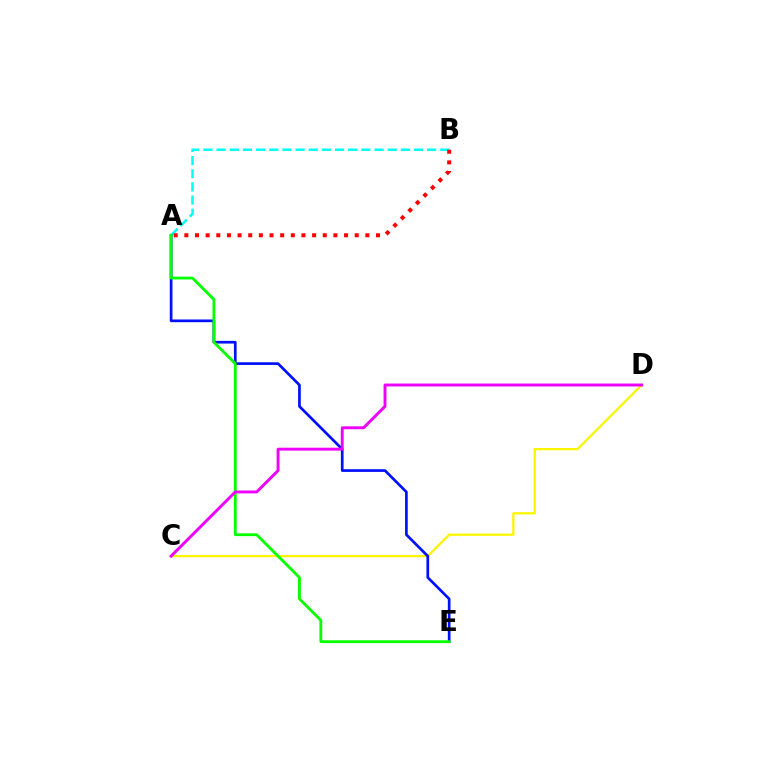{('A', 'B'): [{'color': '#00fff6', 'line_style': 'dashed', 'thickness': 1.79}, {'color': '#ff0000', 'line_style': 'dotted', 'thickness': 2.89}], ('C', 'D'): [{'color': '#fcf500', 'line_style': 'solid', 'thickness': 1.64}, {'color': '#ee00ff', 'line_style': 'solid', 'thickness': 2.1}], ('A', 'E'): [{'color': '#0010ff', 'line_style': 'solid', 'thickness': 1.94}, {'color': '#08ff00', 'line_style': 'solid', 'thickness': 2.02}]}